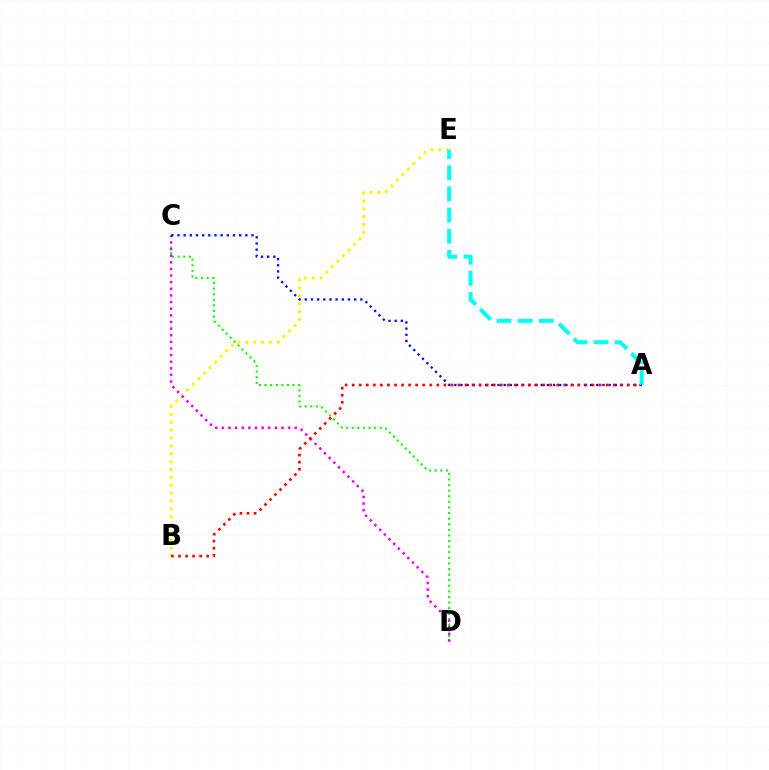{('C', 'D'): [{'color': '#08ff00', 'line_style': 'dotted', 'thickness': 1.52}, {'color': '#ee00ff', 'line_style': 'dotted', 'thickness': 1.8}], ('B', 'E'): [{'color': '#fcf500', 'line_style': 'dotted', 'thickness': 2.14}], ('A', 'C'): [{'color': '#0010ff', 'line_style': 'dotted', 'thickness': 1.68}], ('A', 'E'): [{'color': '#00fff6', 'line_style': 'dashed', 'thickness': 2.88}], ('A', 'B'): [{'color': '#ff0000', 'line_style': 'dotted', 'thickness': 1.92}]}